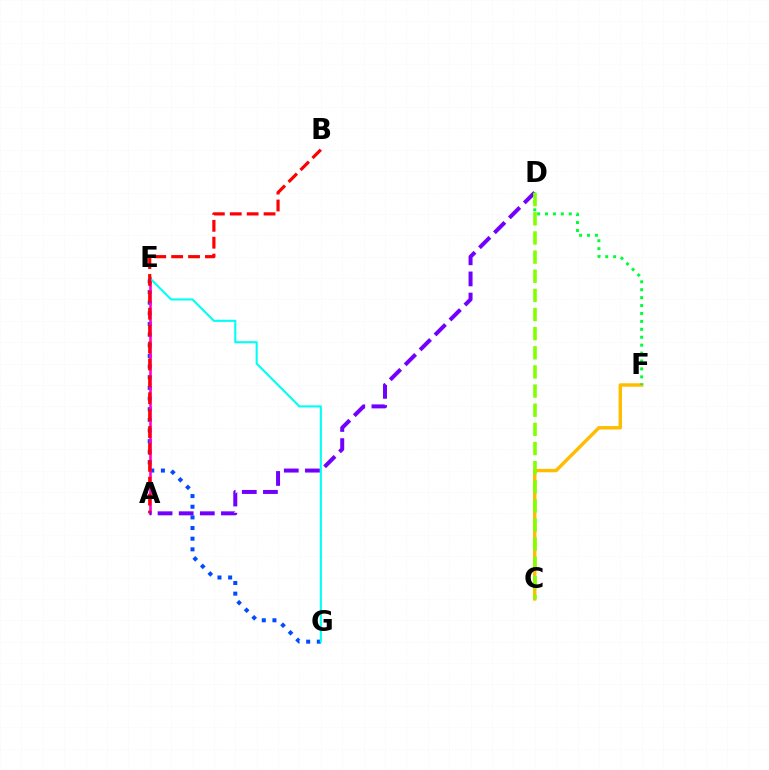{('E', 'G'): [{'color': '#004bff', 'line_style': 'dotted', 'thickness': 2.89}, {'color': '#00fff6', 'line_style': 'solid', 'thickness': 1.5}], ('A', 'E'): [{'color': '#ff00cf', 'line_style': 'solid', 'thickness': 1.88}], ('C', 'F'): [{'color': '#ffbd00', 'line_style': 'solid', 'thickness': 2.47}], ('A', 'B'): [{'color': '#ff0000', 'line_style': 'dashed', 'thickness': 2.3}], ('A', 'D'): [{'color': '#7200ff', 'line_style': 'dashed', 'thickness': 2.87}], ('D', 'F'): [{'color': '#00ff39', 'line_style': 'dotted', 'thickness': 2.15}], ('C', 'D'): [{'color': '#84ff00', 'line_style': 'dashed', 'thickness': 2.6}]}